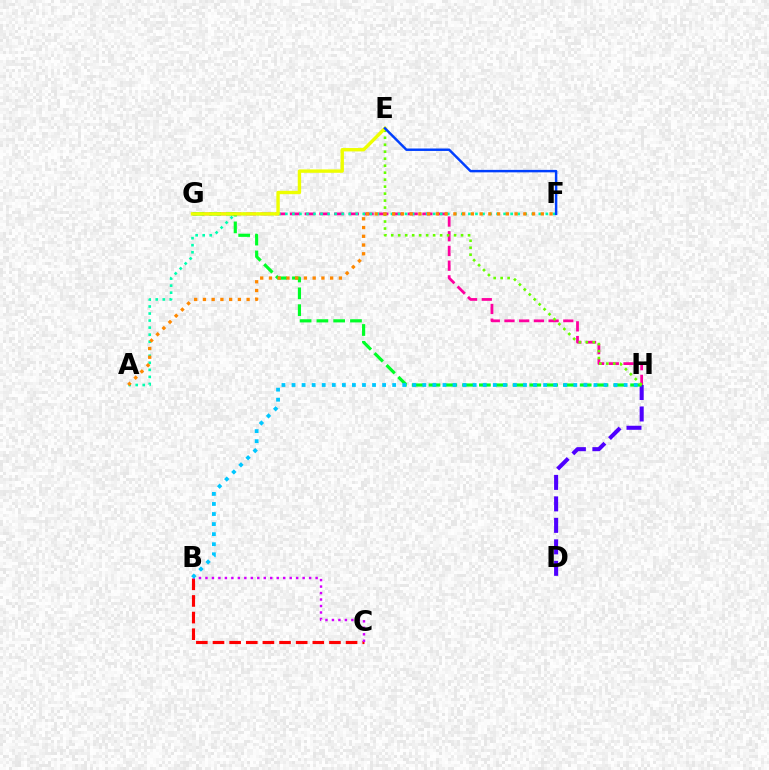{('D', 'H'): [{'color': '#4f00ff', 'line_style': 'dashed', 'thickness': 2.92}], ('G', 'H'): [{'color': '#ff00a0', 'line_style': 'dashed', 'thickness': 2.0}, {'color': '#00ff27', 'line_style': 'dashed', 'thickness': 2.28}], ('A', 'F'): [{'color': '#00ffaf', 'line_style': 'dotted', 'thickness': 1.91}, {'color': '#ff8800', 'line_style': 'dotted', 'thickness': 2.38}], ('E', 'H'): [{'color': '#66ff00', 'line_style': 'dotted', 'thickness': 1.9}], ('B', 'C'): [{'color': '#ff0000', 'line_style': 'dashed', 'thickness': 2.26}, {'color': '#d600ff', 'line_style': 'dotted', 'thickness': 1.76}], ('E', 'G'): [{'color': '#eeff00', 'line_style': 'solid', 'thickness': 2.44}], ('B', 'H'): [{'color': '#00c7ff', 'line_style': 'dotted', 'thickness': 2.73}], ('E', 'F'): [{'color': '#003fff', 'line_style': 'solid', 'thickness': 1.77}]}